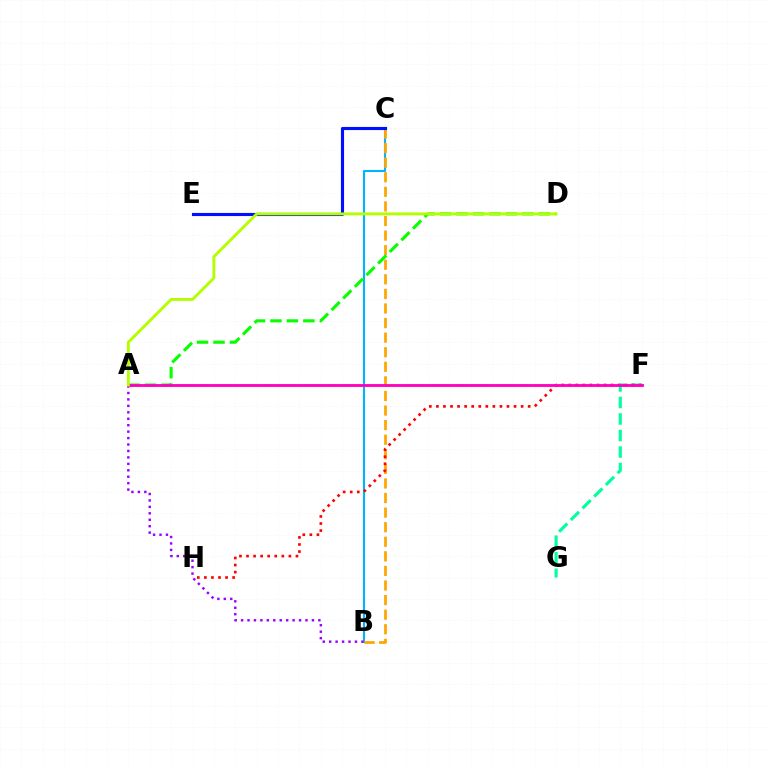{('B', 'C'): [{'color': '#00b5ff', 'line_style': 'solid', 'thickness': 1.5}, {'color': '#ffa500', 'line_style': 'dashed', 'thickness': 1.98}], ('F', 'G'): [{'color': '#00ff9d', 'line_style': 'dashed', 'thickness': 2.25}], ('C', 'E'): [{'color': '#0010ff', 'line_style': 'solid', 'thickness': 2.25}], ('A', 'B'): [{'color': '#9b00ff', 'line_style': 'dotted', 'thickness': 1.75}], ('A', 'D'): [{'color': '#08ff00', 'line_style': 'dashed', 'thickness': 2.24}, {'color': '#b3ff00', 'line_style': 'solid', 'thickness': 2.08}], ('F', 'H'): [{'color': '#ff0000', 'line_style': 'dotted', 'thickness': 1.92}], ('A', 'F'): [{'color': '#ff00bd', 'line_style': 'solid', 'thickness': 2.03}]}